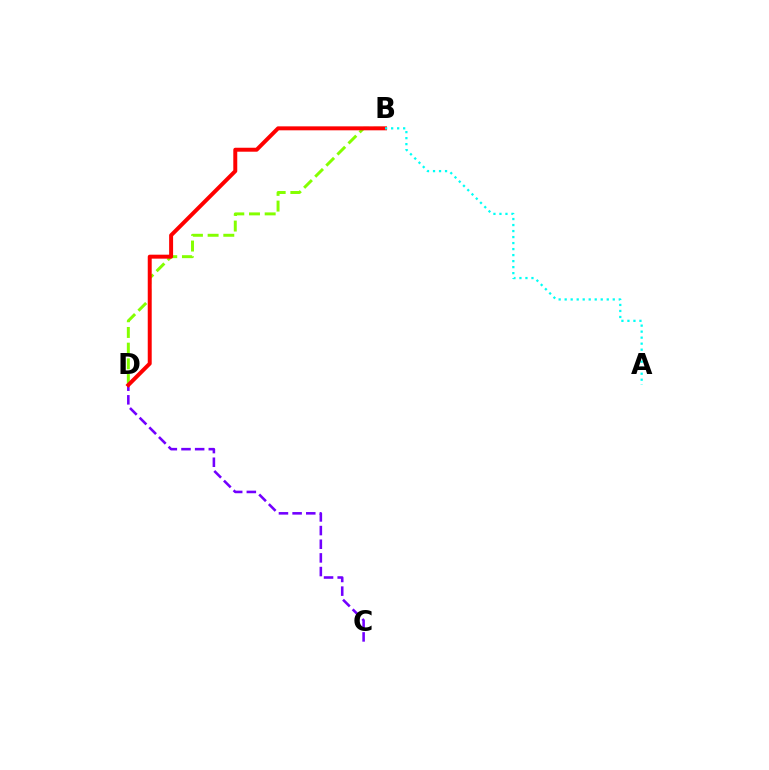{('B', 'D'): [{'color': '#84ff00', 'line_style': 'dashed', 'thickness': 2.13}, {'color': '#ff0000', 'line_style': 'solid', 'thickness': 2.85}], ('C', 'D'): [{'color': '#7200ff', 'line_style': 'dashed', 'thickness': 1.86}], ('A', 'B'): [{'color': '#00fff6', 'line_style': 'dotted', 'thickness': 1.63}]}